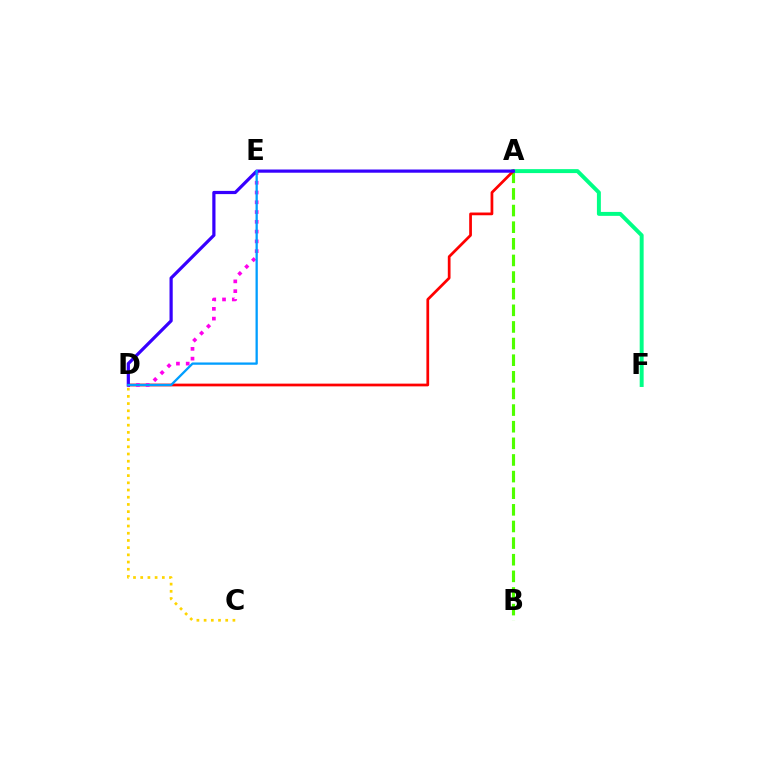{('C', 'D'): [{'color': '#ffd500', 'line_style': 'dotted', 'thickness': 1.96}], ('A', 'B'): [{'color': '#4fff00', 'line_style': 'dashed', 'thickness': 2.26}], ('A', 'F'): [{'color': '#00ff86', 'line_style': 'solid', 'thickness': 2.84}], ('A', 'D'): [{'color': '#ff0000', 'line_style': 'solid', 'thickness': 1.97}, {'color': '#3700ff', 'line_style': 'solid', 'thickness': 2.31}], ('D', 'E'): [{'color': '#ff00ed', 'line_style': 'dotted', 'thickness': 2.66}, {'color': '#009eff', 'line_style': 'solid', 'thickness': 1.65}]}